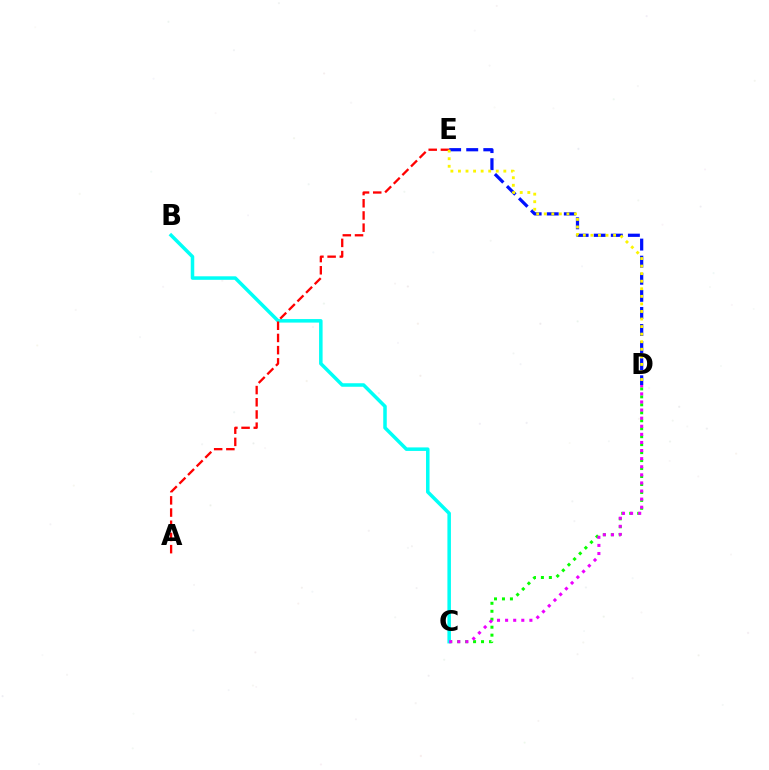{('D', 'E'): [{'color': '#0010ff', 'line_style': 'dashed', 'thickness': 2.32}, {'color': '#fcf500', 'line_style': 'dotted', 'thickness': 2.05}], ('C', 'D'): [{'color': '#08ff00', 'line_style': 'dotted', 'thickness': 2.16}, {'color': '#ee00ff', 'line_style': 'dotted', 'thickness': 2.2}], ('B', 'C'): [{'color': '#00fff6', 'line_style': 'solid', 'thickness': 2.53}], ('A', 'E'): [{'color': '#ff0000', 'line_style': 'dashed', 'thickness': 1.66}]}